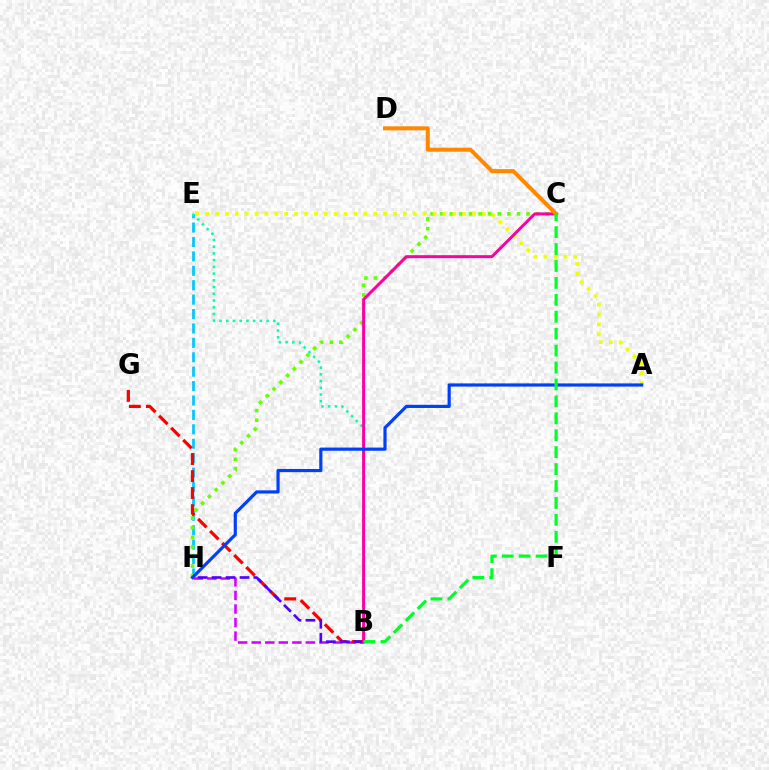{('E', 'H'): [{'color': '#00c7ff', 'line_style': 'dashed', 'thickness': 1.96}], ('C', 'H'): [{'color': '#66ff00', 'line_style': 'dotted', 'thickness': 2.6}], ('B', 'E'): [{'color': '#00ffaf', 'line_style': 'dotted', 'thickness': 1.83}], ('B', 'H'): [{'color': '#d600ff', 'line_style': 'dashed', 'thickness': 1.84}, {'color': '#4f00ff', 'line_style': 'dashed', 'thickness': 1.89}], ('B', 'G'): [{'color': '#ff0000', 'line_style': 'dashed', 'thickness': 2.31}], ('A', 'E'): [{'color': '#eeff00', 'line_style': 'dotted', 'thickness': 2.69}], ('B', 'C'): [{'color': '#ff00a0', 'line_style': 'solid', 'thickness': 2.16}, {'color': '#00ff27', 'line_style': 'dashed', 'thickness': 2.3}], ('A', 'H'): [{'color': '#003fff', 'line_style': 'solid', 'thickness': 2.29}], ('C', 'D'): [{'color': '#ff8800', 'line_style': 'solid', 'thickness': 2.89}]}